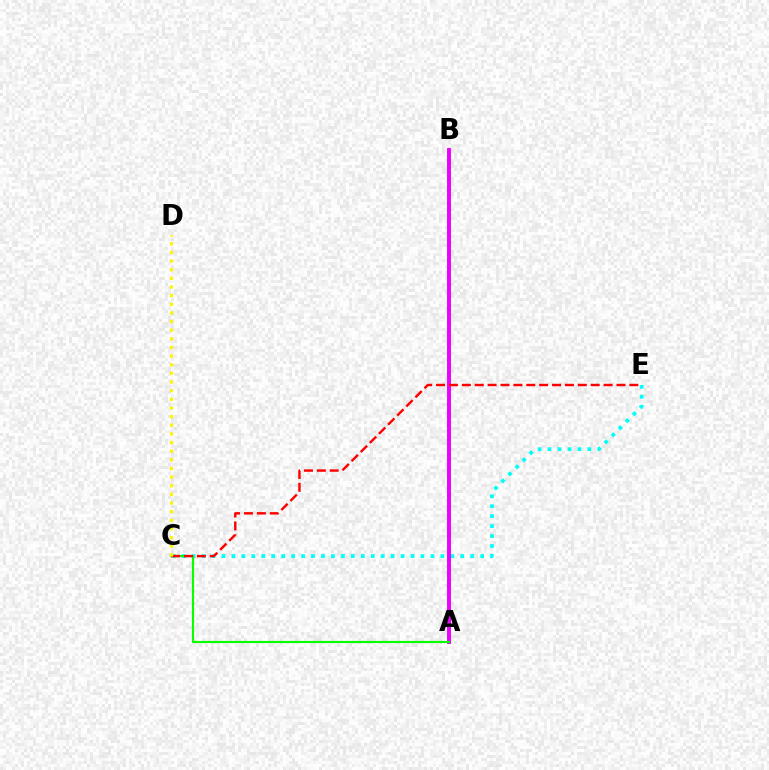{('C', 'E'): [{'color': '#00fff6', 'line_style': 'dotted', 'thickness': 2.7}, {'color': '#ff0000', 'line_style': 'dashed', 'thickness': 1.75}], ('A', 'B'): [{'color': '#0010ff', 'line_style': 'dashed', 'thickness': 1.79}, {'color': '#ee00ff', 'line_style': 'solid', 'thickness': 2.83}], ('A', 'C'): [{'color': '#08ff00', 'line_style': 'solid', 'thickness': 1.55}], ('C', 'D'): [{'color': '#fcf500', 'line_style': 'dotted', 'thickness': 2.35}]}